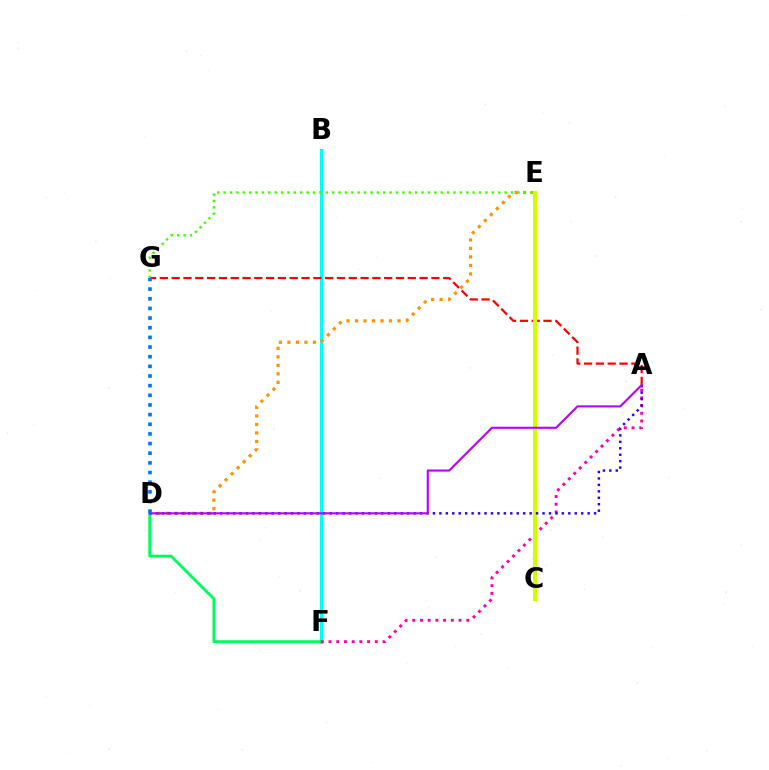{('B', 'F'): [{'color': '#00fff6', 'line_style': 'solid', 'thickness': 2.17}], ('A', 'G'): [{'color': '#ff0000', 'line_style': 'dashed', 'thickness': 1.6}], ('D', 'E'): [{'color': '#ff9400', 'line_style': 'dotted', 'thickness': 2.31}], ('E', 'G'): [{'color': '#3dff00', 'line_style': 'dotted', 'thickness': 1.74}], ('D', 'F'): [{'color': '#00ff5c', 'line_style': 'solid', 'thickness': 2.08}], ('A', 'F'): [{'color': '#ff00ac', 'line_style': 'dotted', 'thickness': 2.1}], ('C', 'E'): [{'color': '#d1ff00', 'line_style': 'solid', 'thickness': 2.94}], ('A', 'D'): [{'color': '#2500ff', 'line_style': 'dotted', 'thickness': 1.75}, {'color': '#b900ff', 'line_style': 'solid', 'thickness': 1.52}], ('D', 'G'): [{'color': '#0074ff', 'line_style': 'dotted', 'thickness': 2.62}]}